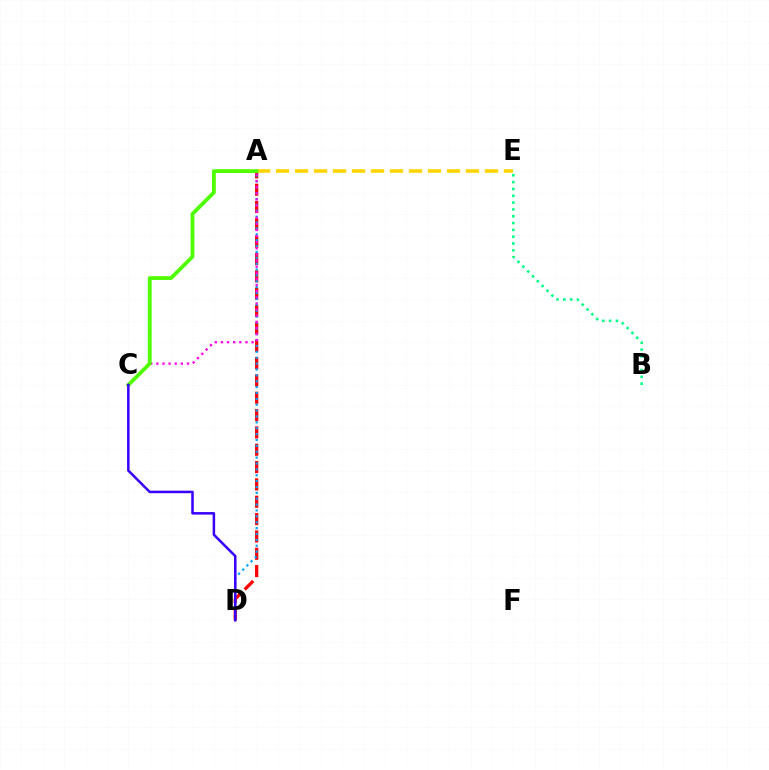{('A', 'D'): [{'color': '#ff0000', 'line_style': 'dashed', 'thickness': 2.35}, {'color': '#009eff', 'line_style': 'dotted', 'thickness': 1.6}], ('B', 'E'): [{'color': '#00ff86', 'line_style': 'dotted', 'thickness': 1.85}], ('A', 'E'): [{'color': '#ffd500', 'line_style': 'dashed', 'thickness': 2.58}], ('A', 'C'): [{'color': '#ff00ed', 'line_style': 'dotted', 'thickness': 1.66}, {'color': '#4fff00', 'line_style': 'solid', 'thickness': 2.73}], ('C', 'D'): [{'color': '#3700ff', 'line_style': 'solid', 'thickness': 1.81}]}